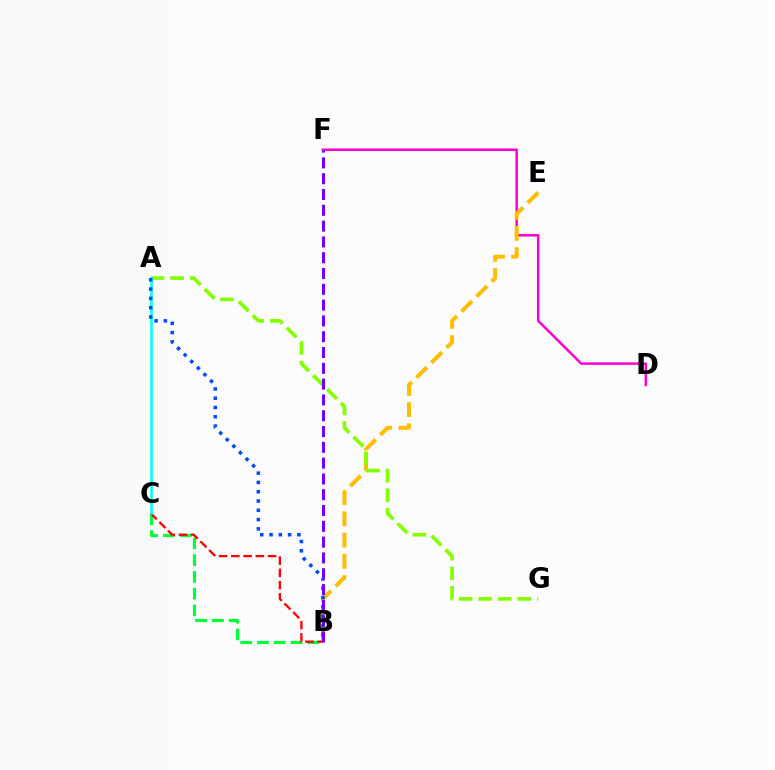{('B', 'C'): [{'color': '#00ff39', 'line_style': 'dashed', 'thickness': 2.28}, {'color': '#ff0000', 'line_style': 'dashed', 'thickness': 1.66}], ('D', 'F'): [{'color': '#ff00cf', 'line_style': 'solid', 'thickness': 1.8}], ('B', 'E'): [{'color': '#ffbd00', 'line_style': 'dashed', 'thickness': 2.88}], ('A', 'G'): [{'color': '#84ff00', 'line_style': 'dashed', 'thickness': 2.66}], ('A', 'C'): [{'color': '#00fff6', 'line_style': 'solid', 'thickness': 1.86}], ('A', 'B'): [{'color': '#004bff', 'line_style': 'dotted', 'thickness': 2.52}], ('B', 'F'): [{'color': '#7200ff', 'line_style': 'dashed', 'thickness': 2.15}]}